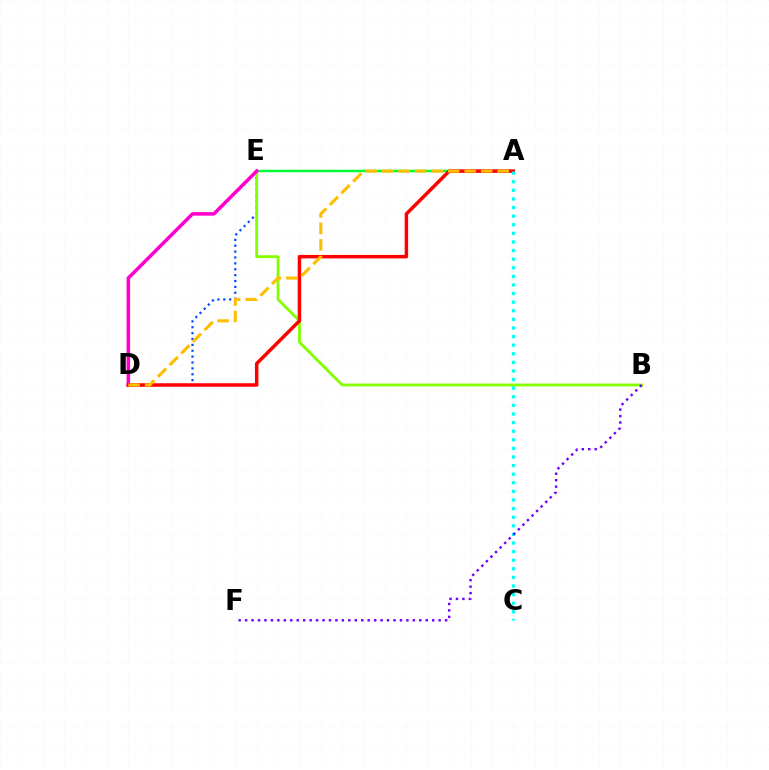{('A', 'E'): [{'color': '#00ff39', 'line_style': 'solid', 'thickness': 1.79}], ('D', 'E'): [{'color': '#004bff', 'line_style': 'dotted', 'thickness': 1.6}, {'color': '#ff00cf', 'line_style': 'solid', 'thickness': 2.54}], ('B', 'E'): [{'color': '#84ff00', 'line_style': 'solid', 'thickness': 2.04}], ('A', 'D'): [{'color': '#ff0000', 'line_style': 'solid', 'thickness': 2.51}, {'color': '#ffbd00', 'line_style': 'dashed', 'thickness': 2.24}], ('A', 'C'): [{'color': '#00fff6', 'line_style': 'dotted', 'thickness': 2.34}], ('B', 'F'): [{'color': '#7200ff', 'line_style': 'dotted', 'thickness': 1.75}]}